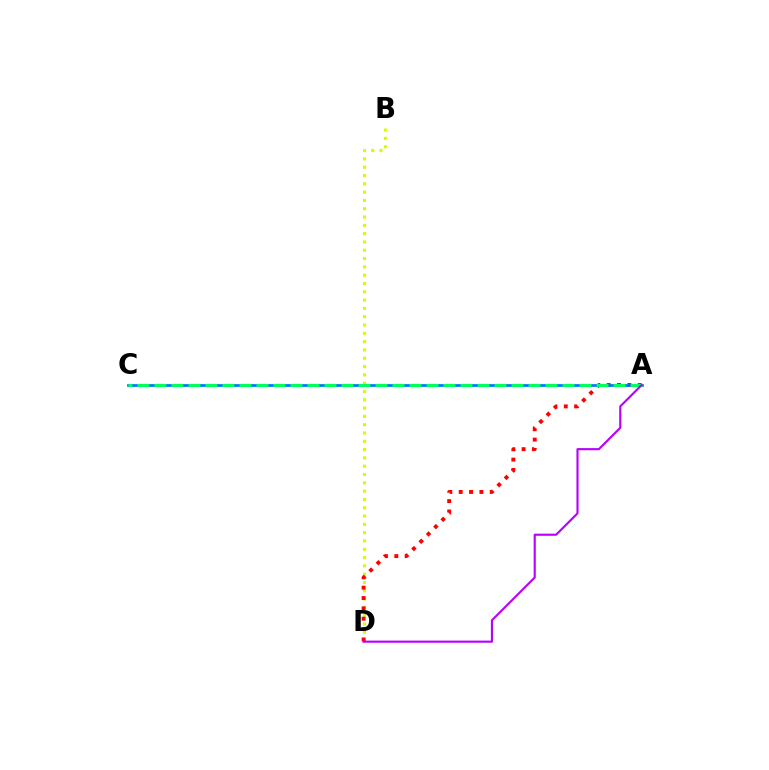{('B', 'D'): [{'color': '#d1ff00', 'line_style': 'dotted', 'thickness': 2.26}], ('A', 'D'): [{'color': '#ff0000', 'line_style': 'dotted', 'thickness': 2.81}, {'color': '#b900ff', 'line_style': 'solid', 'thickness': 1.53}], ('A', 'C'): [{'color': '#0074ff', 'line_style': 'solid', 'thickness': 1.95}, {'color': '#00ff5c', 'line_style': 'dashed', 'thickness': 2.31}]}